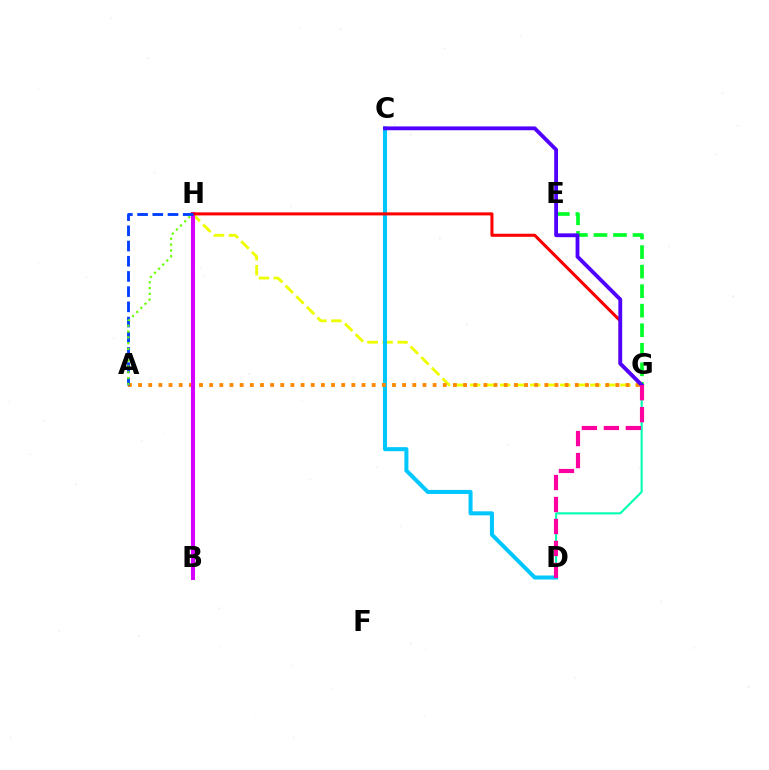{('E', 'G'): [{'color': '#00ff27', 'line_style': 'dashed', 'thickness': 2.65}], ('D', 'G'): [{'color': '#00ffaf', 'line_style': 'solid', 'thickness': 1.5}, {'color': '#ff00a0', 'line_style': 'dashed', 'thickness': 2.99}], ('G', 'H'): [{'color': '#eeff00', 'line_style': 'dashed', 'thickness': 2.04}, {'color': '#ff0000', 'line_style': 'solid', 'thickness': 2.19}], ('C', 'D'): [{'color': '#00c7ff', 'line_style': 'solid', 'thickness': 2.9}], ('A', 'G'): [{'color': '#ff8800', 'line_style': 'dotted', 'thickness': 2.76}], ('B', 'H'): [{'color': '#d600ff', 'line_style': 'solid', 'thickness': 2.93}], ('A', 'H'): [{'color': '#003fff', 'line_style': 'dashed', 'thickness': 2.07}, {'color': '#66ff00', 'line_style': 'dotted', 'thickness': 1.58}], ('C', 'G'): [{'color': '#4f00ff', 'line_style': 'solid', 'thickness': 2.75}]}